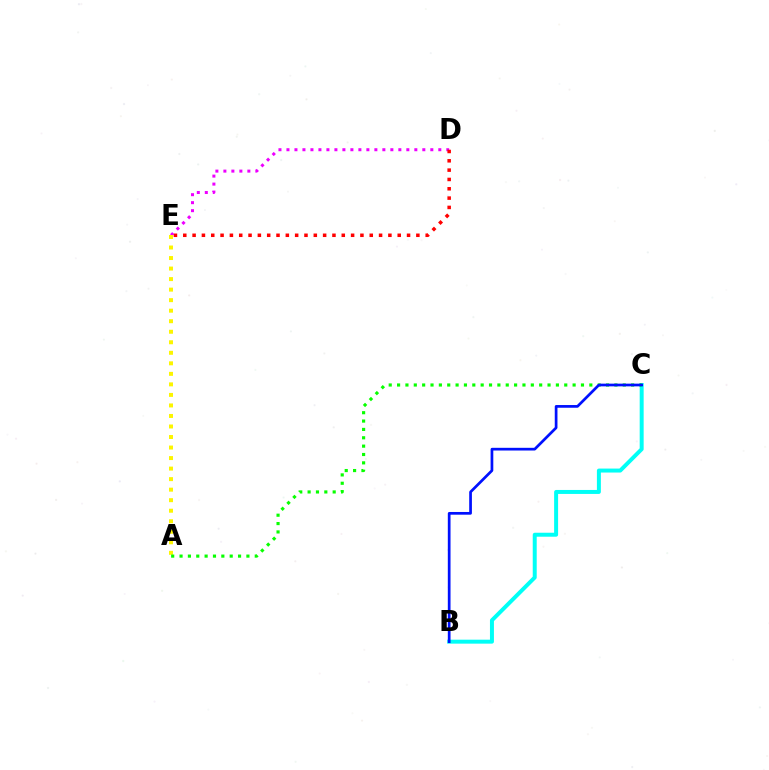{('D', 'E'): [{'color': '#ee00ff', 'line_style': 'dotted', 'thickness': 2.17}, {'color': '#ff0000', 'line_style': 'dotted', 'thickness': 2.53}], ('B', 'C'): [{'color': '#00fff6', 'line_style': 'solid', 'thickness': 2.86}, {'color': '#0010ff', 'line_style': 'solid', 'thickness': 1.95}], ('A', 'E'): [{'color': '#fcf500', 'line_style': 'dotted', 'thickness': 2.86}], ('A', 'C'): [{'color': '#08ff00', 'line_style': 'dotted', 'thickness': 2.27}]}